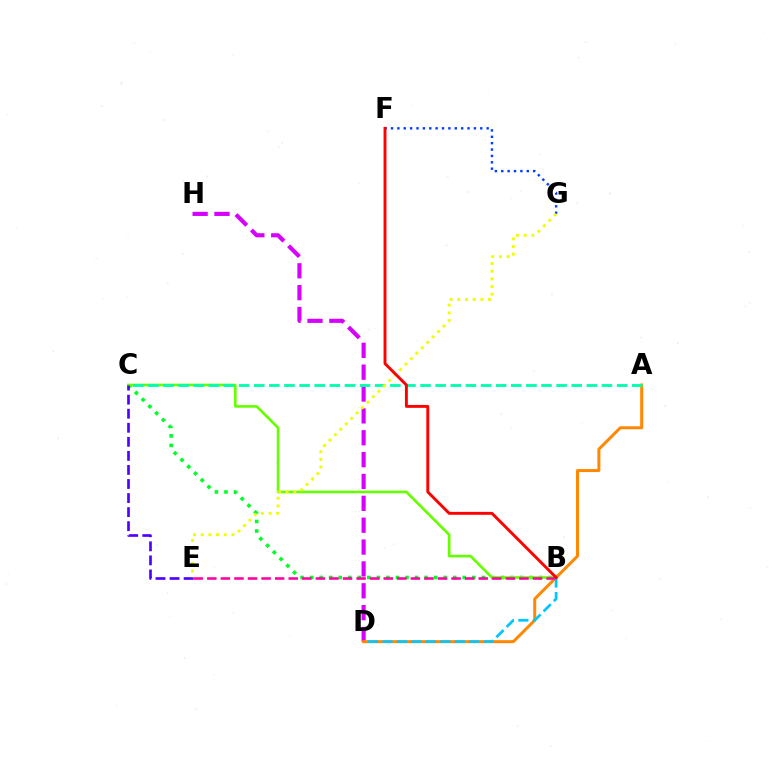{('D', 'H'): [{'color': '#d600ff', 'line_style': 'dashed', 'thickness': 2.97}], ('B', 'C'): [{'color': '#00ff27', 'line_style': 'dotted', 'thickness': 2.59}, {'color': '#66ff00', 'line_style': 'solid', 'thickness': 1.9}], ('A', 'D'): [{'color': '#ff8800', 'line_style': 'solid', 'thickness': 2.15}], ('B', 'E'): [{'color': '#ff00a0', 'line_style': 'dashed', 'thickness': 1.84}], ('A', 'C'): [{'color': '#00ffaf', 'line_style': 'dashed', 'thickness': 2.05}], ('C', 'E'): [{'color': '#4f00ff', 'line_style': 'dashed', 'thickness': 1.91}], ('F', 'G'): [{'color': '#003fff', 'line_style': 'dotted', 'thickness': 1.73}], ('B', 'D'): [{'color': '#00c7ff', 'line_style': 'dashed', 'thickness': 1.97}], ('E', 'G'): [{'color': '#eeff00', 'line_style': 'dotted', 'thickness': 2.09}], ('B', 'F'): [{'color': '#ff0000', 'line_style': 'solid', 'thickness': 2.09}]}